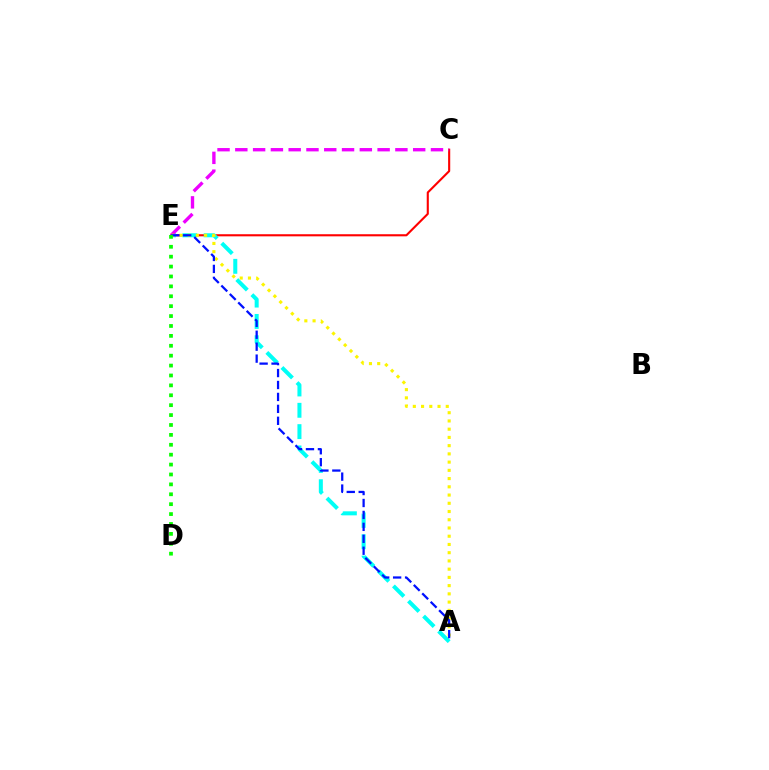{('C', 'E'): [{'color': '#ff0000', 'line_style': 'solid', 'thickness': 1.52}, {'color': '#ee00ff', 'line_style': 'dashed', 'thickness': 2.42}], ('A', 'E'): [{'color': '#00fff6', 'line_style': 'dashed', 'thickness': 2.9}, {'color': '#fcf500', 'line_style': 'dotted', 'thickness': 2.24}, {'color': '#0010ff', 'line_style': 'dashed', 'thickness': 1.62}], ('D', 'E'): [{'color': '#08ff00', 'line_style': 'dotted', 'thickness': 2.69}]}